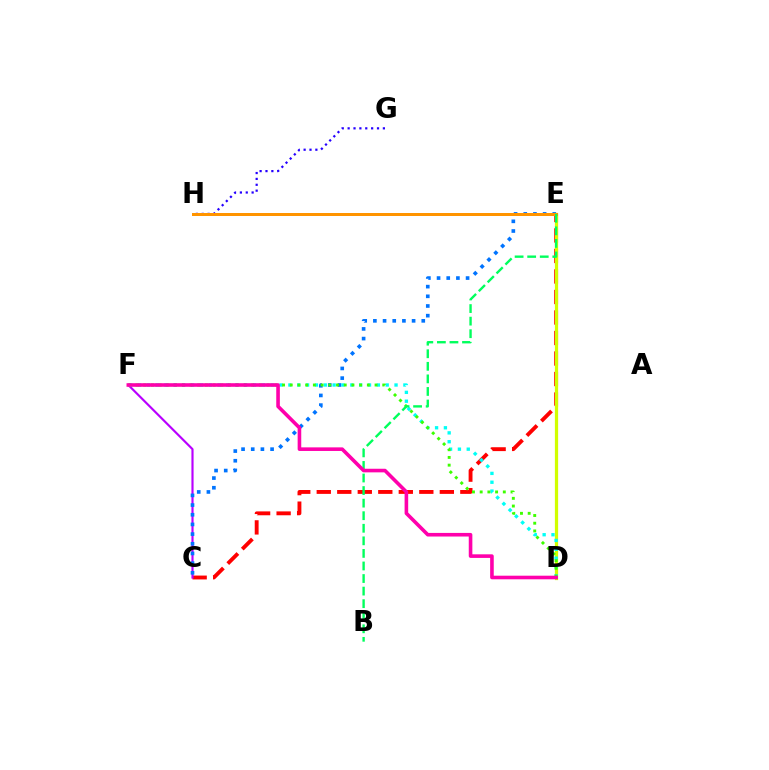{('C', 'E'): [{'color': '#ff0000', 'line_style': 'dashed', 'thickness': 2.79}, {'color': '#0074ff', 'line_style': 'dotted', 'thickness': 2.63}], ('C', 'F'): [{'color': '#b900ff', 'line_style': 'solid', 'thickness': 1.55}], ('G', 'H'): [{'color': '#2500ff', 'line_style': 'dotted', 'thickness': 1.6}], ('D', 'E'): [{'color': '#d1ff00', 'line_style': 'solid', 'thickness': 2.33}], ('E', 'H'): [{'color': '#ff9400', 'line_style': 'solid', 'thickness': 2.16}], ('D', 'F'): [{'color': '#00fff6', 'line_style': 'dotted', 'thickness': 2.4}, {'color': '#3dff00', 'line_style': 'dotted', 'thickness': 2.1}, {'color': '#ff00ac', 'line_style': 'solid', 'thickness': 2.59}], ('B', 'E'): [{'color': '#00ff5c', 'line_style': 'dashed', 'thickness': 1.71}]}